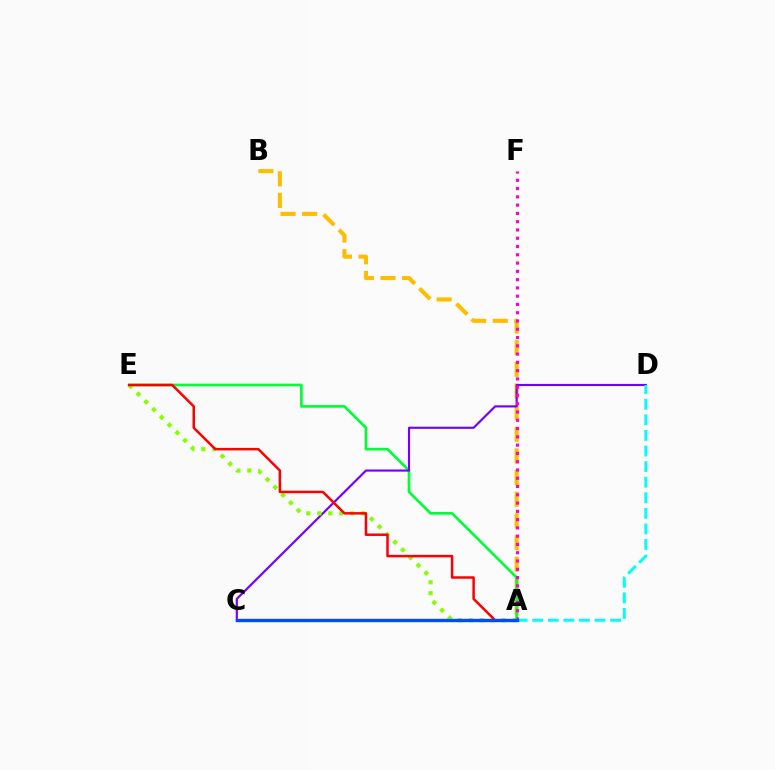{('A', 'B'): [{'color': '#ffbd00', 'line_style': 'dashed', 'thickness': 2.94}], ('A', 'E'): [{'color': '#00ff39', 'line_style': 'solid', 'thickness': 1.94}, {'color': '#84ff00', 'line_style': 'dotted', 'thickness': 2.98}, {'color': '#ff0000', 'line_style': 'solid', 'thickness': 1.79}], ('C', 'D'): [{'color': '#7200ff', 'line_style': 'solid', 'thickness': 1.55}], ('A', 'D'): [{'color': '#00fff6', 'line_style': 'dashed', 'thickness': 2.12}], ('A', 'F'): [{'color': '#ff00cf', 'line_style': 'dotted', 'thickness': 2.25}], ('A', 'C'): [{'color': '#004bff', 'line_style': 'solid', 'thickness': 2.43}]}